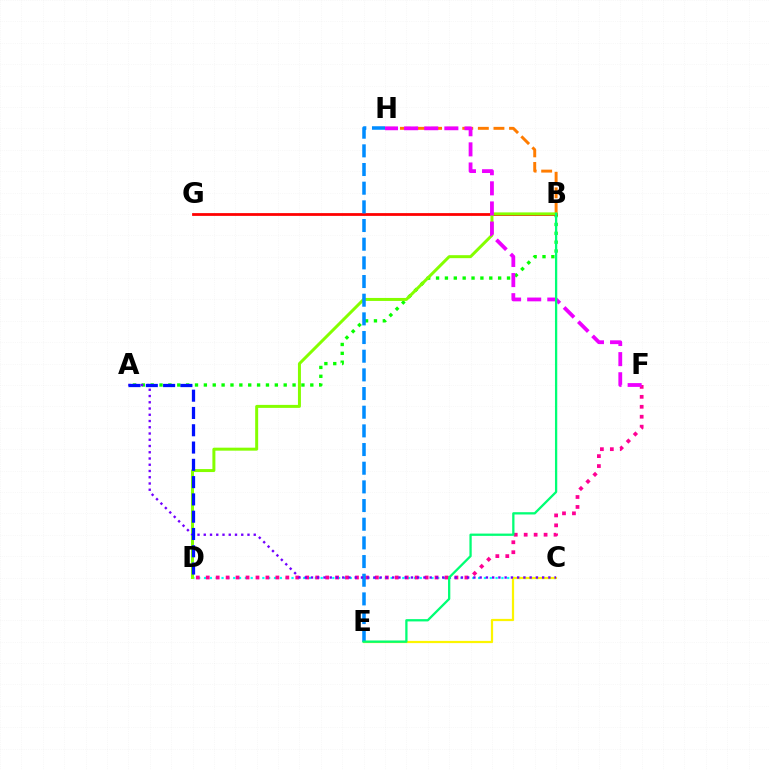{('C', 'D'): [{'color': '#00fff6', 'line_style': 'dotted', 'thickness': 1.58}], ('B', 'H'): [{'color': '#ff7c00', 'line_style': 'dashed', 'thickness': 2.12}], ('D', 'F'): [{'color': '#ff0094', 'line_style': 'dotted', 'thickness': 2.7}], ('A', 'B'): [{'color': '#08ff00', 'line_style': 'dotted', 'thickness': 2.41}], ('B', 'G'): [{'color': '#ff0000', 'line_style': 'solid', 'thickness': 2.0}], ('C', 'E'): [{'color': '#fcf500', 'line_style': 'solid', 'thickness': 1.6}], ('B', 'D'): [{'color': '#84ff00', 'line_style': 'solid', 'thickness': 2.15}], ('F', 'H'): [{'color': '#ee00ff', 'line_style': 'dashed', 'thickness': 2.73}], ('E', 'H'): [{'color': '#008cff', 'line_style': 'dashed', 'thickness': 2.54}], ('A', 'C'): [{'color': '#7200ff', 'line_style': 'dotted', 'thickness': 1.7}], ('A', 'D'): [{'color': '#0010ff', 'line_style': 'dashed', 'thickness': 2.35}], ('B', 'E'): [{'color': '#00ff74', 'line_style': 'solid', 'thickness': 1.65}]}